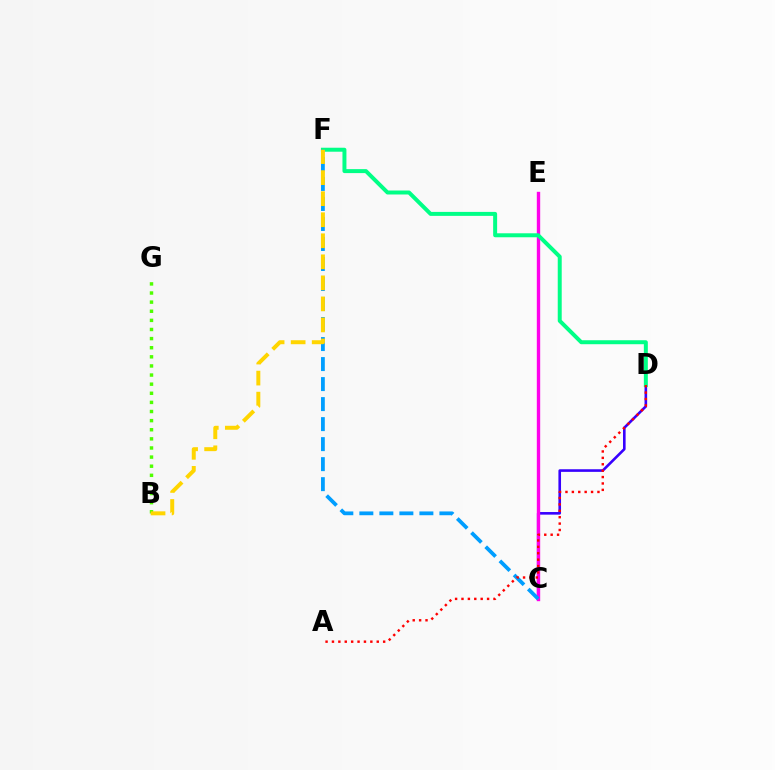{('C', 'D'): [{'color': '#3700ff', 'line_style': 'solid', 'thickness': 1.88}], ('B', 'G'): [{'color': '#4fff00', 'line_style': 'dotted', 'thickness': 2.48}], ('C', 'E'): [{'color': '#ff00ed', 'line_style': 'solid', 'thickness': 2.43}], ('D', 'F'): [{'color': '#00ff86', 'line_style': 'solid', 'thickness': 2.86}], ('C', 'F'): [{'color': '#009eff', 'line_style': 'dashed', 'thickness': 2.72}], ('B', 'F'): [{'color': '#ffd500', 'line_style': 'dashed', 'thickness': 2.86}], ('A', 'D'): [{'color': '#ff0000', 'line_style': 'dotted', 'thickness': 1.74}]}